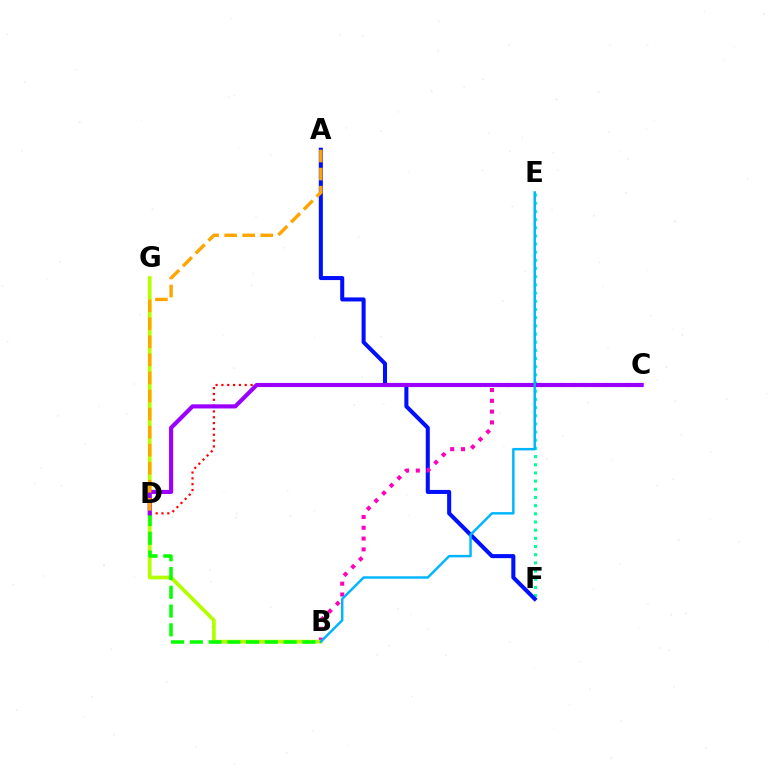{('C', 'D'): [{'color': '#ff0000', 'line_style': 'dotted', 'thickness': 1.58}, {'color': '#9b00ff', 'line_style': 'solid', 'thickness': 2.98}], ('E', 'F'): [{'color': '#00ff9d', 'line_style': 'dotted', 'thickness': 2.22}], ('A', 'F'): [{'color': '#0010ff', 'line_style': 'solid', 'thickness': 2.91}], ('B', 'C'): [{'color': '#ff00bd', 'line_style': 'dotted', 'thickness': 2.93}], ('B', 'G'): [{'color': '#b3ff00', 'line_style': 'solid', 'thickness': 2.68}], ('B', 'D'): [{'color': '#08ff00', 'line_style': 'dashed', 'thickness': 2.55}], ('A', 'D'): [{'color': '#ffa500', 'line_style': 'dashed', 'thickness': 2.45}], ('B', 'E'): [{'color': '#00b5ff', 'line_style': 'solid', 'thickness': 1.78}]}